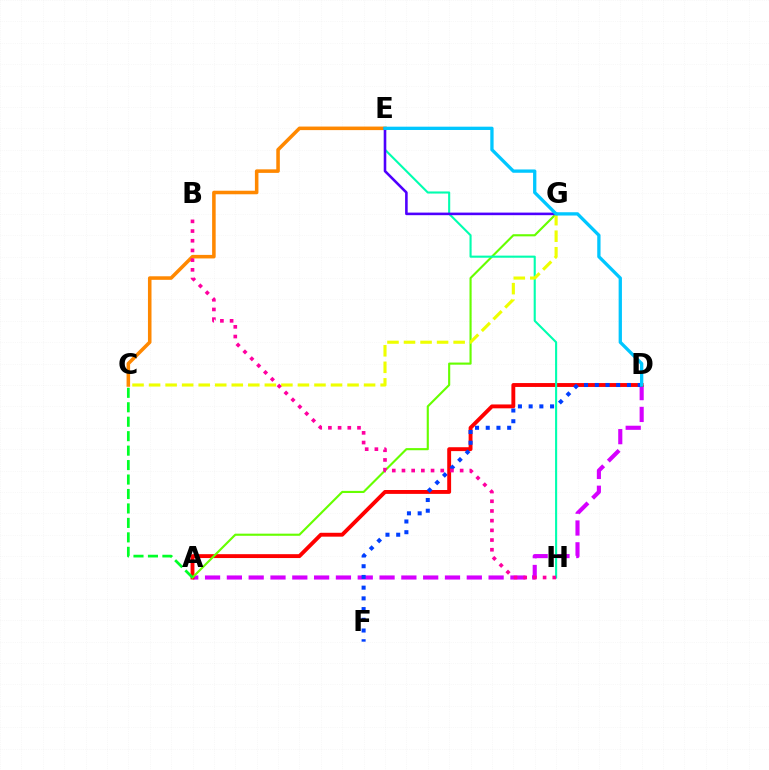{('C', 'E'): [{'color': '#ff8800', 'line_style': 'solid', 'thickness': 2.55}], ('A', 'D'): [{'color': '#d600ff', 'line_style': 'dashed', 'thickness': 2.96}, {'color': '#ff0000', 'line_style': 'solid', 'thickness': 2.79}], ('A', 'G'): [{'color': '#66ff00', 'line_style': 'solid', 'thickness': 1.53}], ('E', 'H'): [{'color': '#00ffaf', 'line_style': 'solid', 'thickness': 1.51}], ('D', 'F'): [{'color': '#003fff', 'line_style': 'dotted', 'thickness': 2.91}], ('C', 'G'): [{'color': '#eeff00', 'line_style': 'dashed', 'thickness': 2.25}], ('E', 'G'): [{'color': '#4f00ff', 'line_style': 'solid', 'thickness': 1.86}], ('D', 'E'): [{'color': '#00c7ff', 'line_style': 'solid', 'thickness': 2.38}], ('B', 'H'): [{'color': '#ff00a0', 'line_style': 'dotted', 'thickness': 2.63}], ('A', 'C'): [{'color': '#00ff27', 'line_style': 'dashed', 'thickness': 1.96}]}